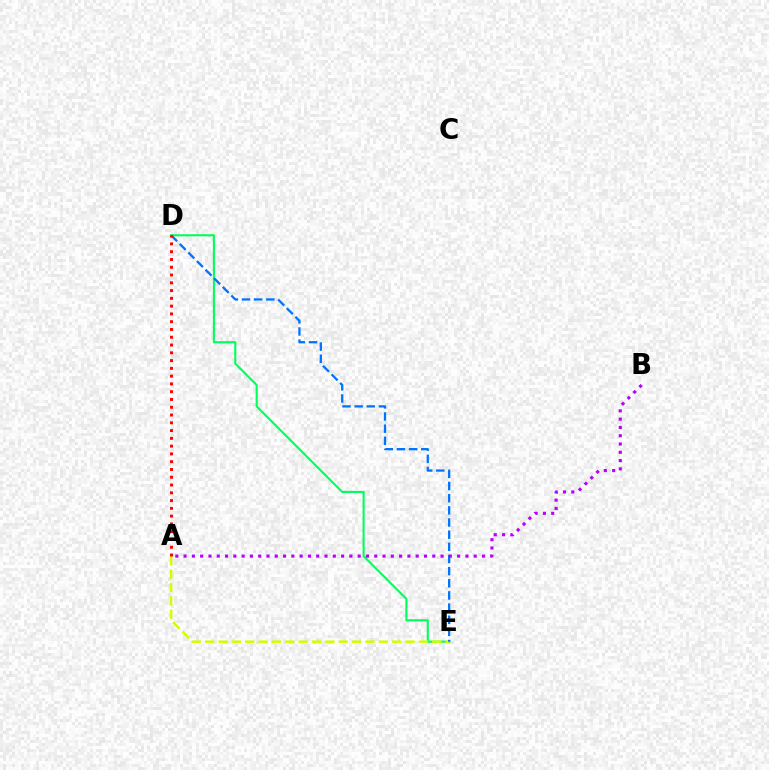{('D', 'E'): [{'color': '#00ff5c', 'line_style': 'solid', 'thickness': 1.52}, {'color': '#0074ff', 'line_style': 'dashed', 'thickness': 1.65}], ('A', 'E'): [{'color': '#d1ff00', 'line_style': 'dashed', 'thickness': 1.82}], ('A', 'B'): [{'color': '#b900ff', 'line_style': 'dotted', 'thickness': 2.25}], ('A', 'D'): [{'color': '#ff0000', 'line_style': 'dotted', 'thickness': 2.11}]}